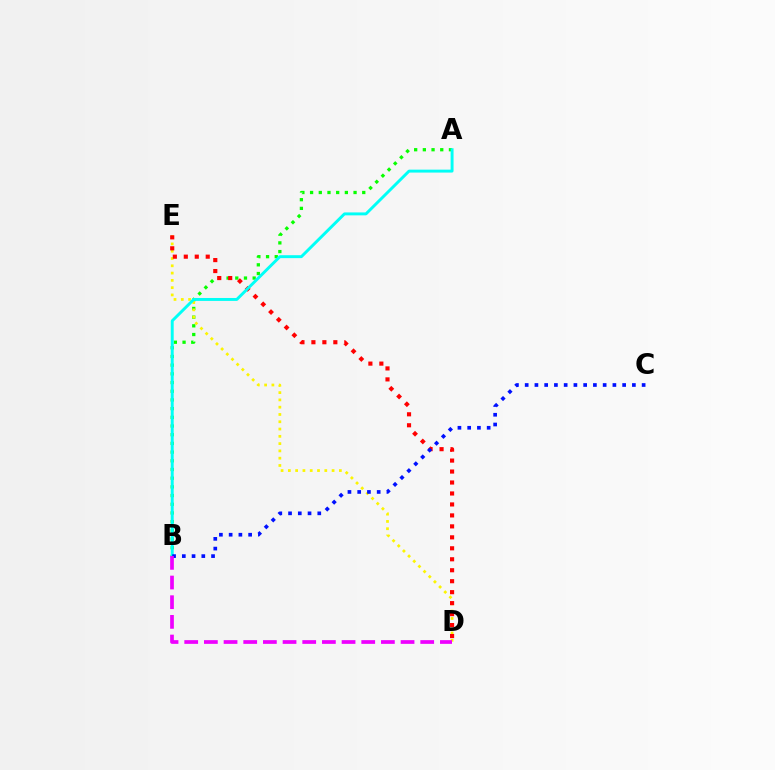{('A', 'B'): [{'color': '#08ff00', 'line_style': 'dotted', 'thickness': 2.36}, {'color': '#00fff6', 'line_style': 'solid', 'thickness': 2.11}], ('D', 'E'): [{'color': '#fcf500', 'line_style': 'dotted', 'thickness': 1.98}, {'color': '#ff0000', 'line_style': 'dotted', 'thickness': 2.98}], ('B', 'C'): [{'color': '#0010ff', 'line_style': 'dotted', 'thickness': 2.65}], ('B', 'D'): [{'color': '#ee00ff', 'line_style': 'dashed', 'thickness': 2.67}]}